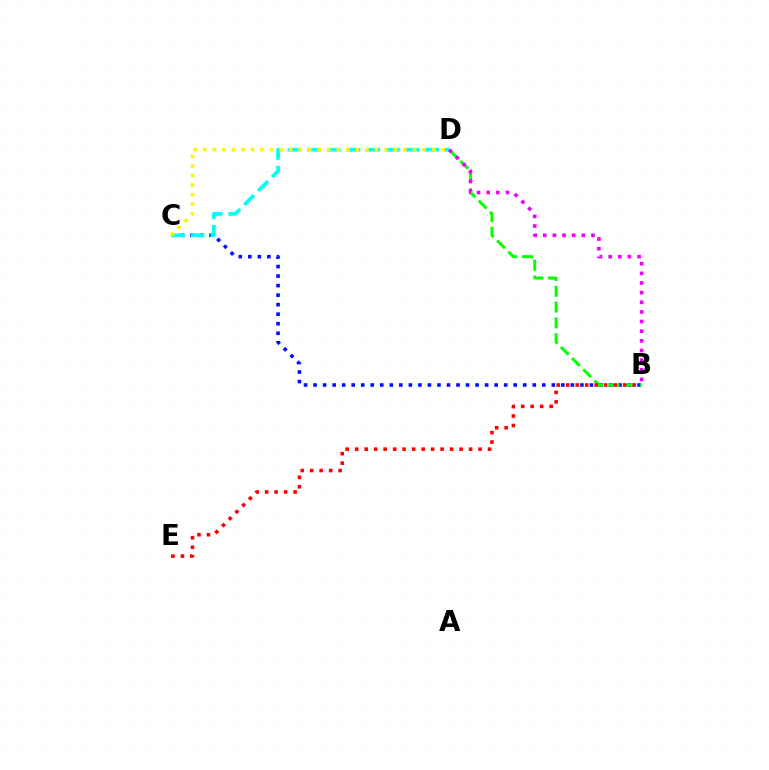{('B', 'C'): [{'color': '#0010ff', 'line_style': 'dotted', 'thickness': 2.59}], ('C', 'D'): [{'color': '#00fff6', 'line_style': 'dashed', 'thickness': 2.67}, {'color': '#fcf500', 'line_style': 'dotted', 'thickness': 2.59}], ('B', 'D'): [{'color': '#08ff00', 'line_style': 'dashed', 'thickness': 2.15}, {'color': '#ee00ff', 'line_style': 'dotted', 'thickness': 2.62}], ('B', 'E'): [{'color': '#ff0000', 'line_style': 'dotted', 'thickness': 2.58}]}